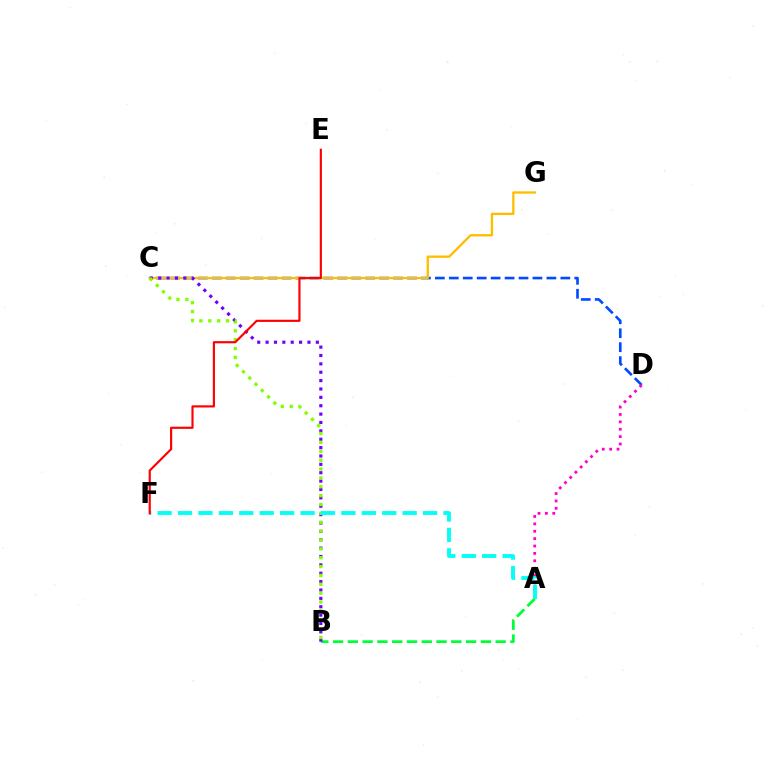{('C', 'D'): [{'color': '#004bff', 'line_style': 'dashed', 'thickness': 1.89}], ('A', 'B'): [{'color': '#00ff39', 'line_style': 'dashed', 'thickness': 2.01}], ('C', 'G'): [{'color': '#ffbd00', 'line_style': 'solid', 'thickness': 1.67}], ('A', 'D'): [{'color': '#ff00cf', 'line_style': 'dotted', 'thickness': 2.01}], ('B', 'C'): [{'color': '#7200ff', 'line_style': 'dotted', 'thickness': 2.28}, {'color': '#84ff00', 'line_style': 'dotted', 'thickness': 2.41}], ('A', 'F'): [{'color': '#00fff6', 'line_style': 'dashed', 'thickness': 2.77}], ('E', 'F'): [{'color': '#ff0000', 'line_style': 'solid', 'thickness': 1.55}]}